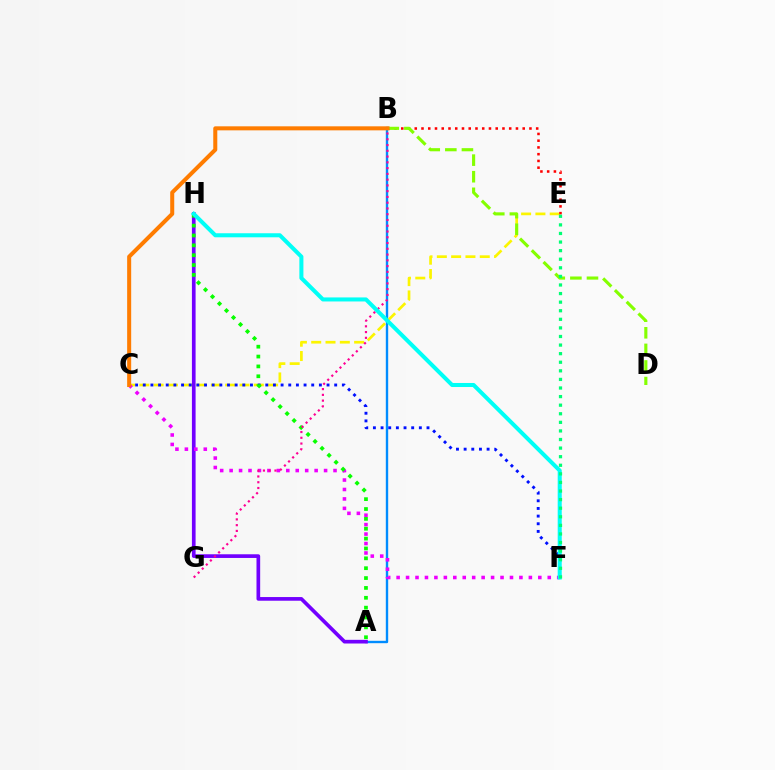{('A', 'B'): [{'color': '#008cff', 'line_style': 'solid', 'thickness': 1.71}], ('C', 'E'): [{'color': '#fcf500', 'line_style': 'dashed', 'thickness': 1.94}], ('A', 'H'): [{'color': '#7200ff', 'line_style': 'solid', 'thickness': 2.65}, {'color': '#08ff00', 'line_style': 'dotted', 'thickness': 2.68}], ('C', 'F'): [{'color': '#0010ff', 'line_style': 'dotted', 'thickness': 2.08}, {'color': '#ee00ff', 'line_style': 'dotted', 'thickness': 2.57}], ('B', 'E'): [{'color': '#ff0000', 'line_style': 'dotted', 'thickness': 1.83}], ('B', 'G'): [{'color': '#ff0094', 'line_style': 'dotted', 'thickness': 1.57}], ('F', 'H'): [{'color': '#00fff6', 'line_style': 'solid', 'thickness': 2.91}], ('B', 'D'): [{'color': '#84ff00', 'line_style': 'dashed', 'thickness': 2.25}], ('B', 'C'): [{'color': '#ff7c00', 'line_style': 'solid', 'thickness': 2.9}], ('E', 'F'): [{'color': '#00ff74', 'line_style': 'dotted', 'thickness': 2.33}]}